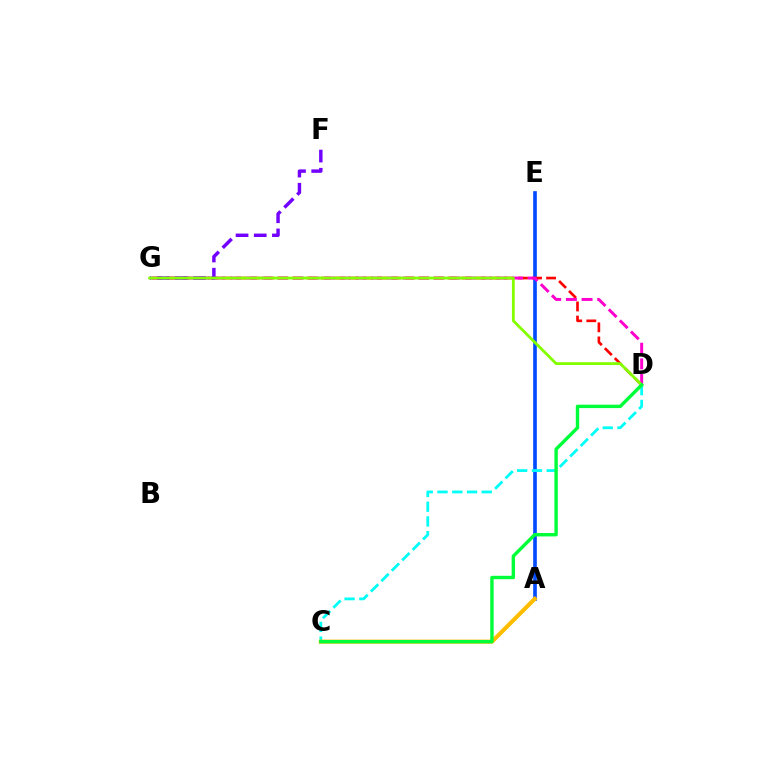{('A', 'E'): [{'color': '#004bff', 'line_style': 'solid', 'thickness': 2.62}], ('D', 'G'): [{'color': '#ff0000', 'line_style': 'dashed', 'thickness': 1.91}, {'color': '#ff00cf', 'line_style': 'dashed', 'thickness': 2.13}, {'color': '#84ff00', 'line_style': 'solid', 'thickness': 2.03}], ('C', 'D'): [{'color': '#00fff6', 'line_style': 'dashed', 'thickness': 2.0}, {'color': '#00ff39', 'line_style': 'solid', 'thickness': 2.44}], ('A', 'C'): [{'color': '#ffbd00', 'line_style': 'solid', 'thickness': 2.97}], ('F', 'G'): [{'color': '#7200ff', 'line_style': 'dashed', 'thickness': 2.47}]}